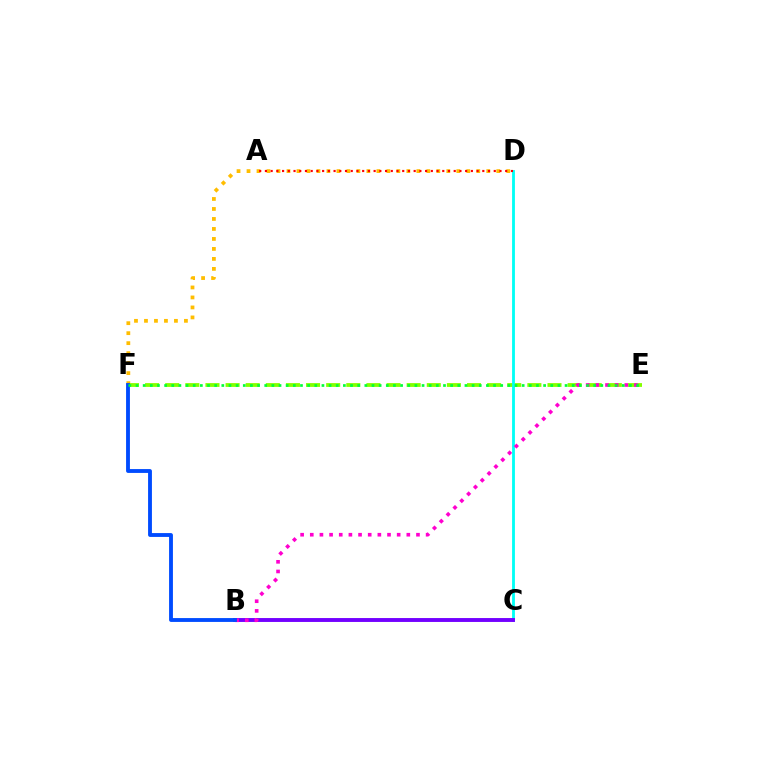{('E', 'F'): [{'color': '#84ff00', 'line_style': 'dashed', 'thickness': 2.73}, {'color': '#00ff39', 'line_style': 'dotted', 'thickness': 1.94}], ('C', 'D'): [{'color': '#00fff6', 'line_style': 'solid', 'thickness': 2.04}], ('D', 'F'): [{'color': '#ffbd00', 'line_style': 'dotted', 'thickness': 2.71}], ('A', 'D'): [{'color': '#ff0000', 'line_style': 'dotted', 'thickness': 1.55}], ('B', 'C'): [{'color': '#7200ff', 'line_style': 'solid', 'thickness': 2.81}], ('B', 'E'): [{'color': '#ff00cf', 'line_style': 'dotted', 'thickness': 2.62}], ('B', 'F'): [{'color': '#004bff', 'line_style': 'solid', 'thickness': 2.77}]}